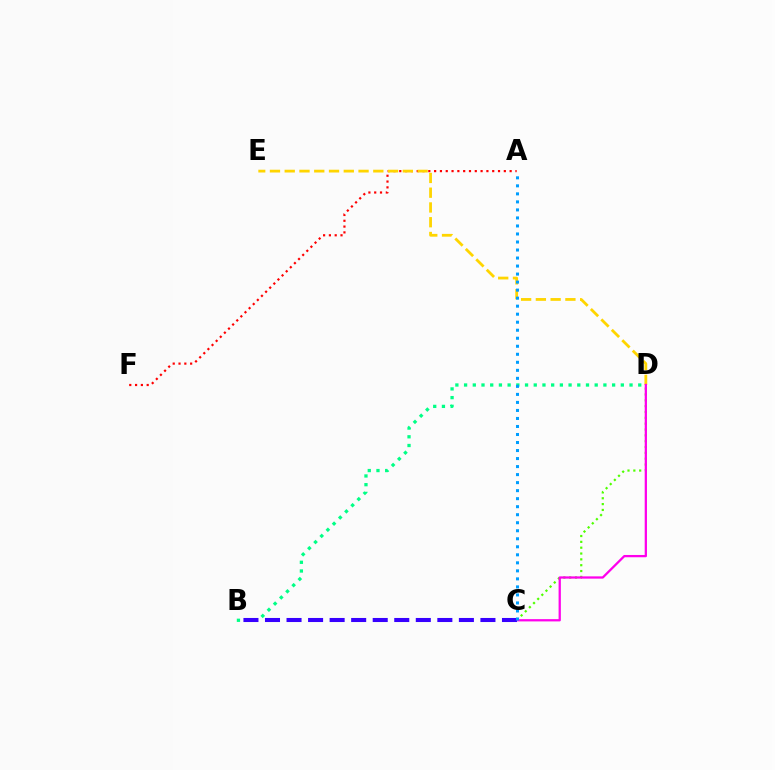{('A', 'F'): [{'color': '#ff0000', 'line_style': 'dotted', 'thickness': 1.58}], ('C', 'D'): [{'color': '#4fff00', 'line_style': 'dotted', 'thickness': 1.59}, {'color': '#ff00ed', 'line_style': 'solid', 'thickness': 1.64}], ('B', 'D'): [{'color': '#00ff86', 'line_style': 'dotted', 'thickness': 2.37}], ('D', 'E'): [{'color': '#ffd500', 'line_style': 'dashed', 'thickness': 2.01}], ('B', 'C'): [{'color': '#3700ff', 'line_style': 'dashed', 'thickness': 2.93}], ('A', 'C'): [{'color': '#009eff', 'line_style': 'dotted', 'thickness': 2.18}]}